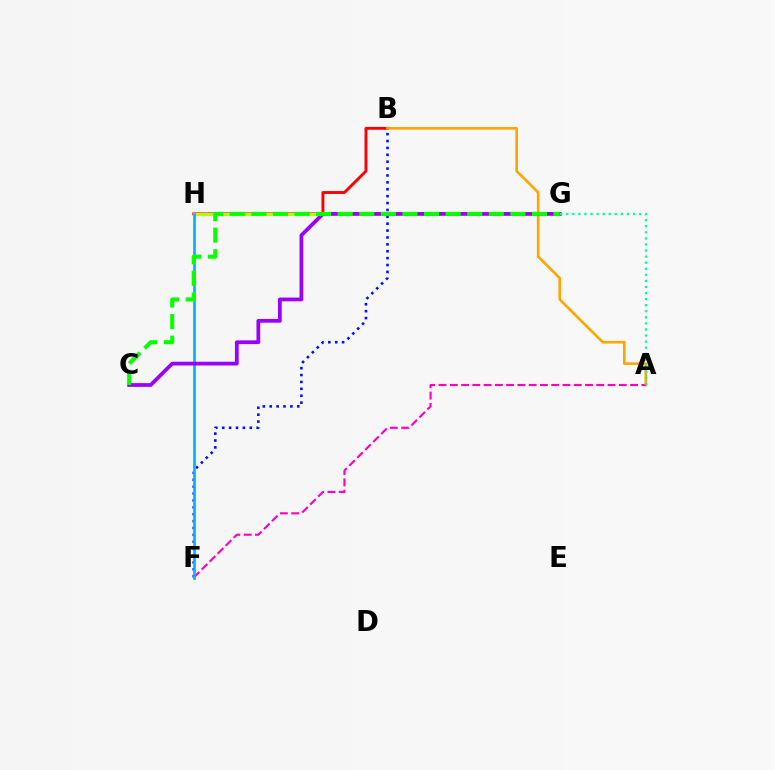{('B', 'H'): [{'color': '#ff0000', 'line_style': 'solid', 'thickness': 2.09}], ('B', 'F'): [{'color': '#0010ff', 'line_style': 'dotted', 'thickness': 1.87}], ('A', 'B'): [{'color': '#ffa500', 'line_style': 'solid', 'thickness': 1.88}], ('A', 'F'): [{'color': '#ff00bd', 'line_style': 'dashed', 'thickness': 1.53}], ('G', 'H'): [{'color': '#b3ff00', 'line_style': 'solid', 'thickness': 2.2}], ('F', 'H'): [{'color': '#00b5ff', 'line_style': 'solid', 'thickness': 1.94}], ('C', 'G'): [{'color': '#9b00ff', 'line_style': 'solid', 'thickness': 2.7}, {'color': '#08ff00', 'line_style': 'dashed', 'thickness': 2.93}], ('A', 'G'): [{'color': '#00ff9d', 'line_style': 'dotted', 'thickness': 1.65}]}